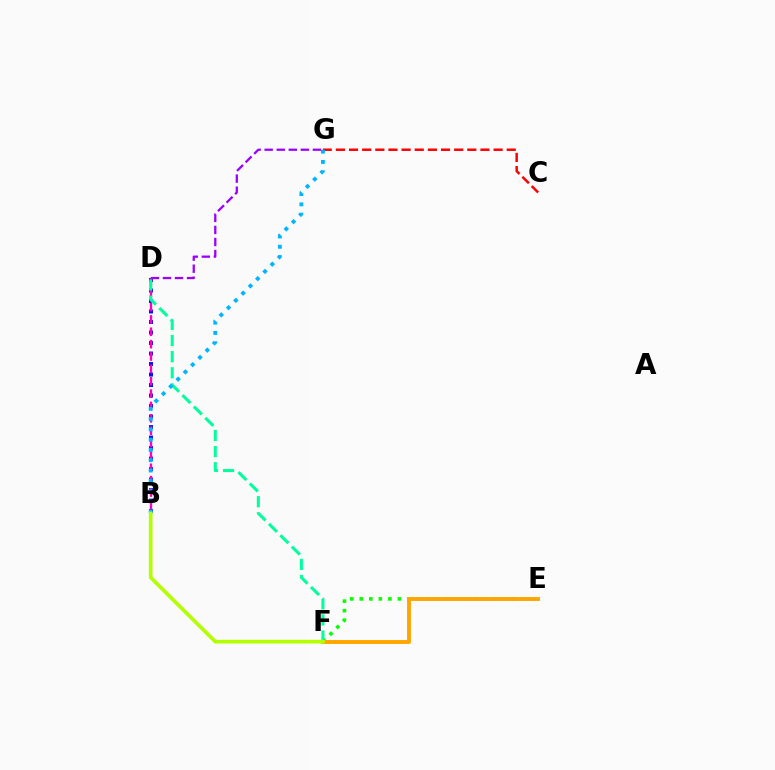{('E', 'F'): [{'color': '#08ff00', 'line_style': 'dotted', 'thickness': 2.59}, {'color': '#ffa500', 'line_style': 'solid', 'thickness': 2.81}], ('B', 'D'): [{'color': '#0010ff', 'line_style': 'dotted', 'thickness': 2.85}, {'color': '#ff00bd', 'line_style': 'dashed', 'thickness': 1.68}], ('C', 'G'): [{'color': '#ff0000', 'line_style': 'dashed', 'thickness': 1.79}], ('D', 'F'): [{'color': '#00ff9d', 'line_style': 'dashed', 'thickness': 2.19}], ('B', 'G'): [{'color': '#00b5ff', 'line_style': 'dotted', 'thickness': 2.79}], ('B', 'F'): [{'color': '#b3ff00', 'line_style': 'solid', 'thickness': 2.63}], ('D', 'G'): [{'color': '#9b00ff', 'line_style': 'dashed', 'thickness': 1.64}]}